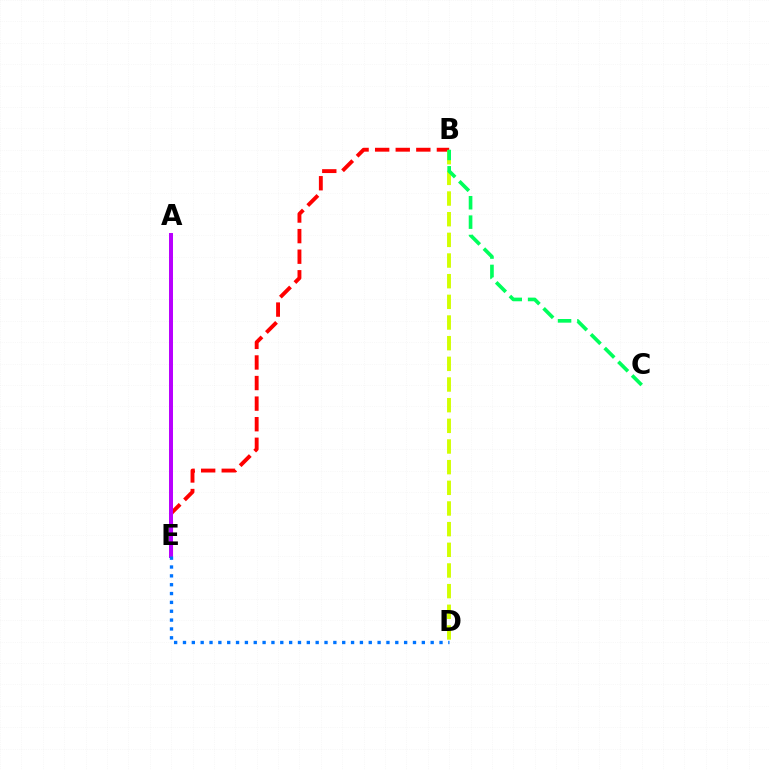{('B', 'E'): [{'color': '#ff0000', 'line_style': 'dashed', 'thickness': 2.8}], ('B', 'D'): [{'color': '#d1ff00', 'line_style': 'dashed', 'thickness': 2.81}], ('A', 'E'): [{'color': '#b900ff', 'line_style': 'solid', 'thickness': 2.86}], ('B', 'C'): [{'color': '#00ff5c', 'line_style': 'dashed', 'thickness': 2.63}], ('D', 'E'): [{'color': '#0074ff', 'line_style': 'dotted', 'thickness': 2.4}]}